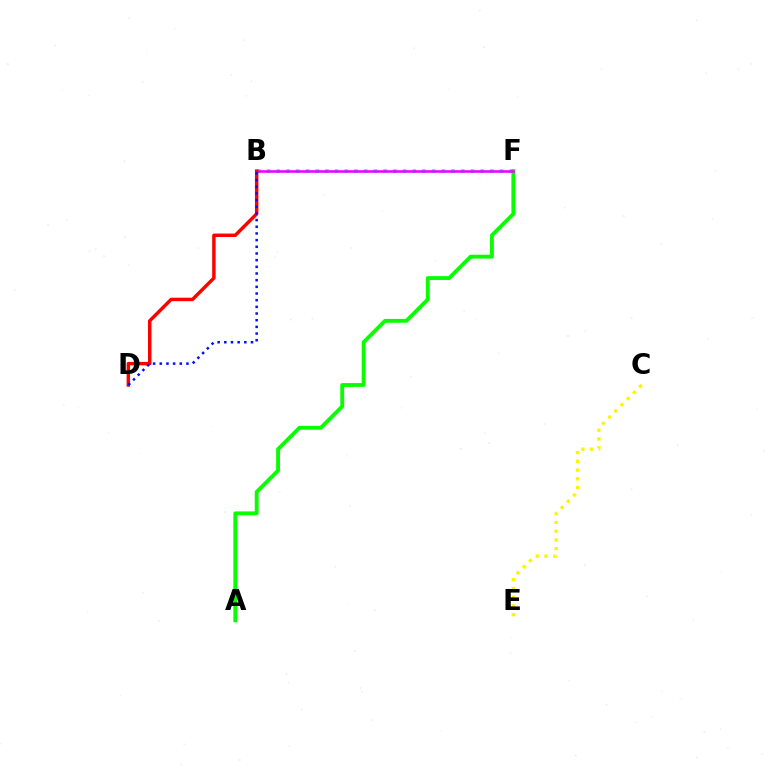{('B', 'F'): [{'color': '#00fff6', 'line_style': 'dotted', 'thickness': 2.64}, {'color': '#ee00ff', 'line_style': 'solid', 'thickness': 1.85}], ('C', 'E'): [{'color': '#fcf500', 'line_style': 'dotted', 'thickness': 2.38}], ('A', 'F'): [{'color': '#08ff00', 'line_style': 'solid', 'thickness': 2.77}], ('B', 'D'): [{'color': '#ff0000', 'line_style': 'solid', 'thickness': 2.48}, {'color': '#0010ff', 'line_style': 'dotted', 'thickness': 1.81}]}